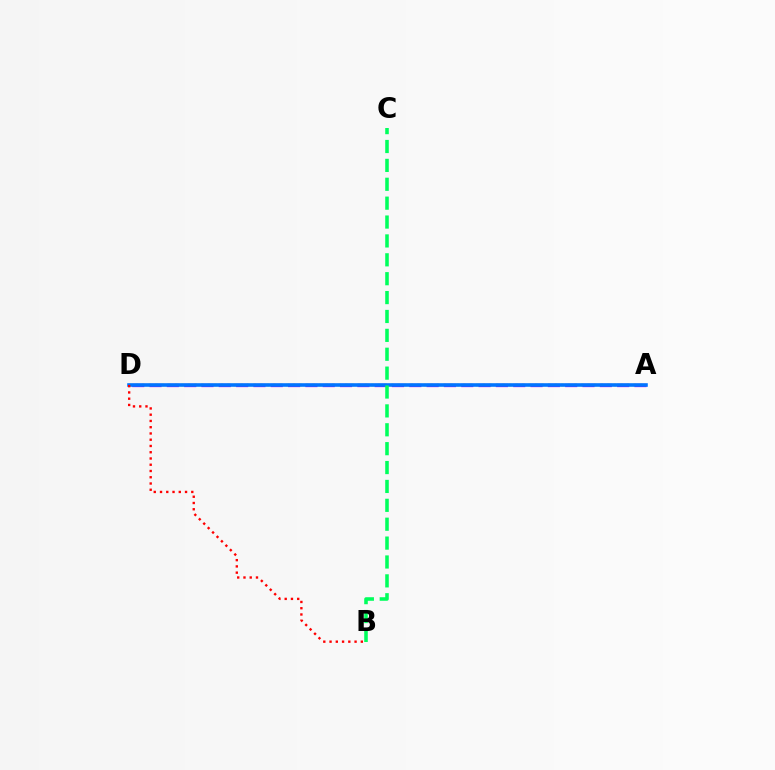{('A', 'D'): [{'color': '#d1ff00', 'line_style': 'dotted', 'thickness': 1.78}, {'color': '#b900ff', 'line_style': 'dashed', 'thickness': 2.35}, {'color': '#0074ff', 'line_style': 'solid', 'thickness': 2.58}], ('B', 'C'): [{'color': '#00ff5c', 'line_style': 'dashed', 'thickness': 2.57}], ('B', 'D'): [{'color': '#ff0000', 'line_style': 'dotted', 'thickness': 1.7}]}